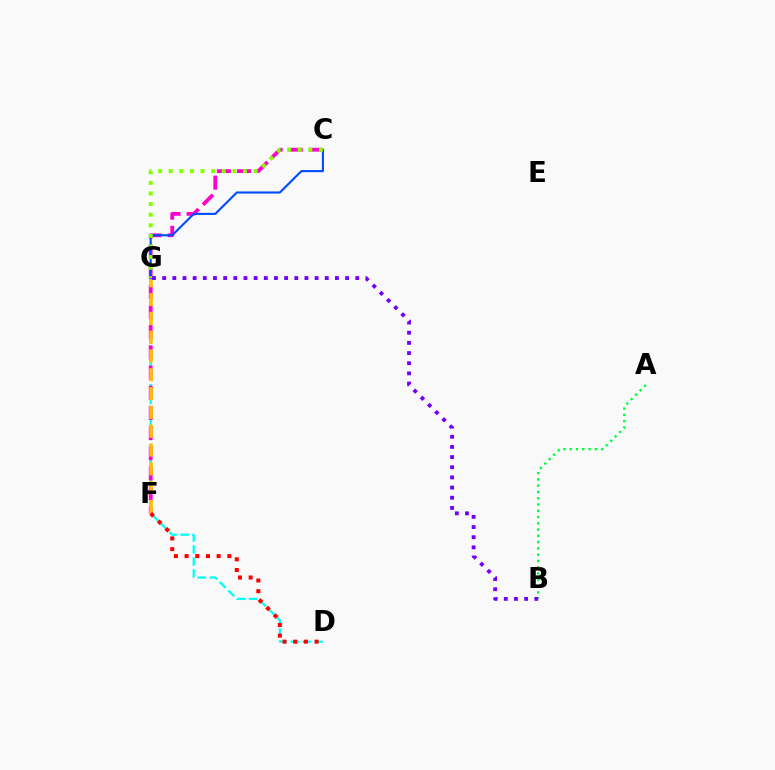{('D', 'G'): [{'color': '#00fff6', 'line_style': 'dashed', 'thickness': 1.63}], ('A', 'B'): [{'color': '#00ff39', 'line_style': 'dotted', 'thickness': 1.7}], ('C', 'F'): [{'color': '#ff00cf', 'line_style': 'dashed', 'thickness': 2.74}], ('F', 'G'): [{'color': '#ffbd00', 'line_style': 'dashed', 'thickness': 2.55}], ('D', 'F'): [{'color': '#ff0000', 'line_style': 'dotted', 'thickness': 2.9}], ('C', 'G'): [{'color': '#004bff', 'line_style': 'solid', 'thickness': 1.51}, {'color': '#84ff00', 'line_style': 'dotted', 'thickness': 2.88}], ('B', 'G'): [{'color': '#7200ff', 'line_style': 'dotted', 'thickness': 2.76}]}